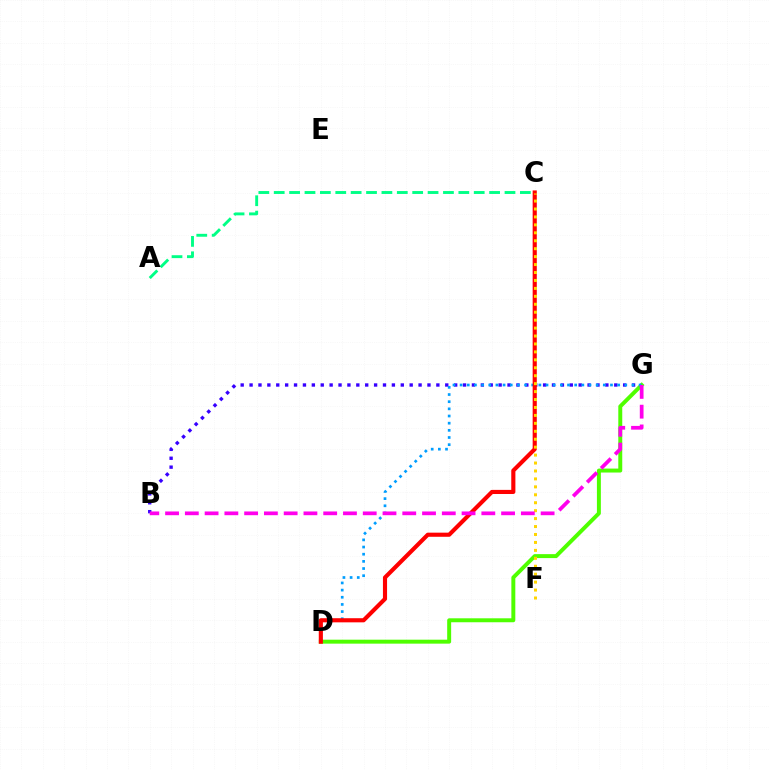{('A', 'C'): [{'color': '#00ff86', 'line_style': 'dashed', 'thickness': 2.09}], ('B', 'G'): [{'color': '#3700ff', 'line_style': 'dotted', 'thickness': 2.42}, {'color': '#ff00ed', 'line_style': 'dashed', 'thickness': 2.69}], ('D', 'G'): [{'color': '#4fff00', 'line_style': 'solid', 'thickness': 2.85}, {'color': '#009eff', 'line_style': 'dotted', 'thickness': 1.95}], ('C', 'D'): [{'color': '#ff0000', 'line_style': 'solid', 'thickness': 2.97}], ('C', 'F'): [{'color': '#ffd500', 'line_style': 'dotted', 'thickness': 2.16}]}